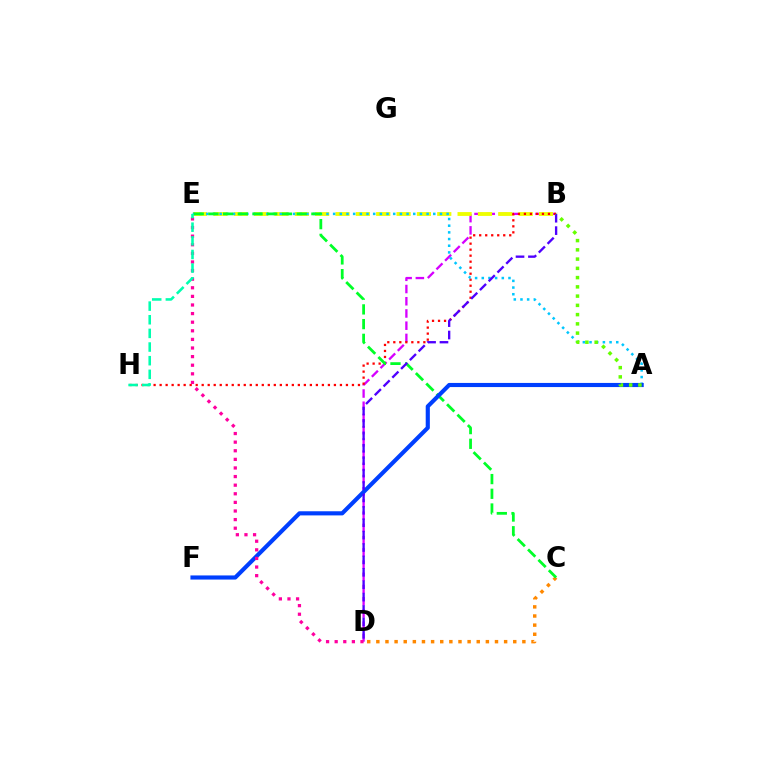{('B', 'D'): [{'color': '#d600ff', 'line_style': 'dashed', 'thickness': 1.66}, {'color': '#4f00ff', 'line_style': 'dashed', 'thickness': 1.68}], ('B', 'E'): [{'color': '#eeff00', 'line_style': 'dashed', 'thickness': 2.76}], ('B', 'H'): [{'color': '#ff0000', 'line_style': 'dotted', 'thickness': 1.63}], ('A', 'E'): [{'color': '#00c7ff', 'line_style': 'dotted', 'thickness': 1.81}], ('C', 'D'): [{'color': '#ff8800', 'line_style': 'dotted', 'thickness': 2.48}], ('C', 'E'): [{'color': '#00ff27', 'line_style': 'dashed', 'thickness': 2.0}], ('A', 'F'): [{'color': '#003fff', 'line_style': 'solid', 'thickness': 2.97}], ('D', 'E'): [{'color': '#ff00a0', 'line_style': 'dotted', 'thickness': 2.34}], ('E', 'H'): [{'color': '#00ffaf', 'line_style': 'dashed', 'thickness': 1.85}], ('A', 'B'): [{'color': '#66ff00', 'line_style': 'dotted', 'thickness': 2.51}]}